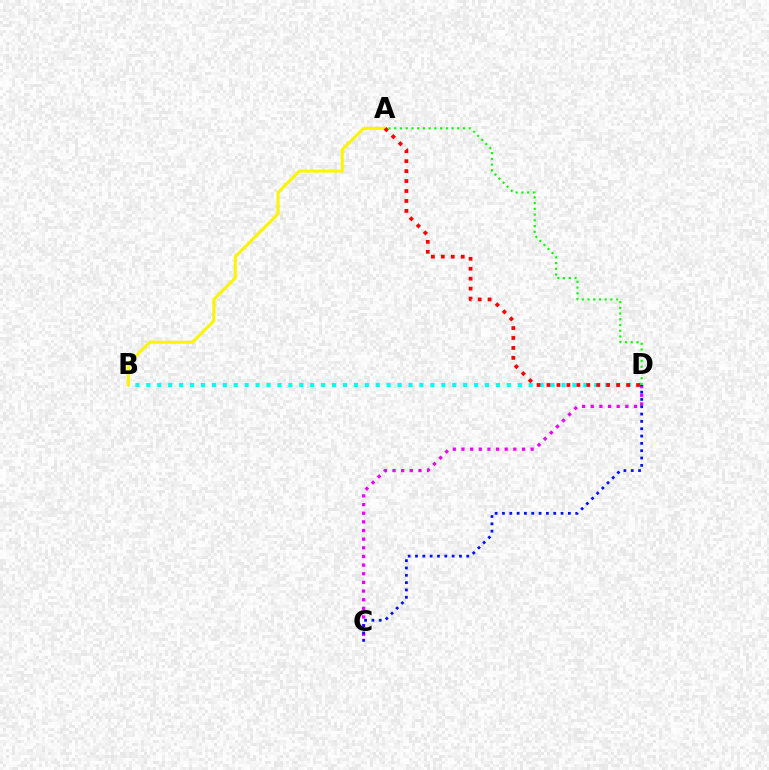{('B', 'D'): [{'color': '#00fff6', 'line_style': 'dotted', 'thickness': 2.97}], ('A', 'B'): [{'color': '#fcf500', 'line_style': 'solid', 'thickness': 2.19}], ('A', 'D'): [{'color': '#ff0000', 'line_style': 'dotted', 'thickness': 2.7}, {'color': '#08ff00', 'line_style': 'dotted', 'thickness': 1.56}], ('C', 'D'): [{'color': '#ee00ff', 'line_style': 'dotted', 'thickness': 2.35}, {'color': '#0010ff', 'line_style': 'dotted', 'thickness': 1.99}]}